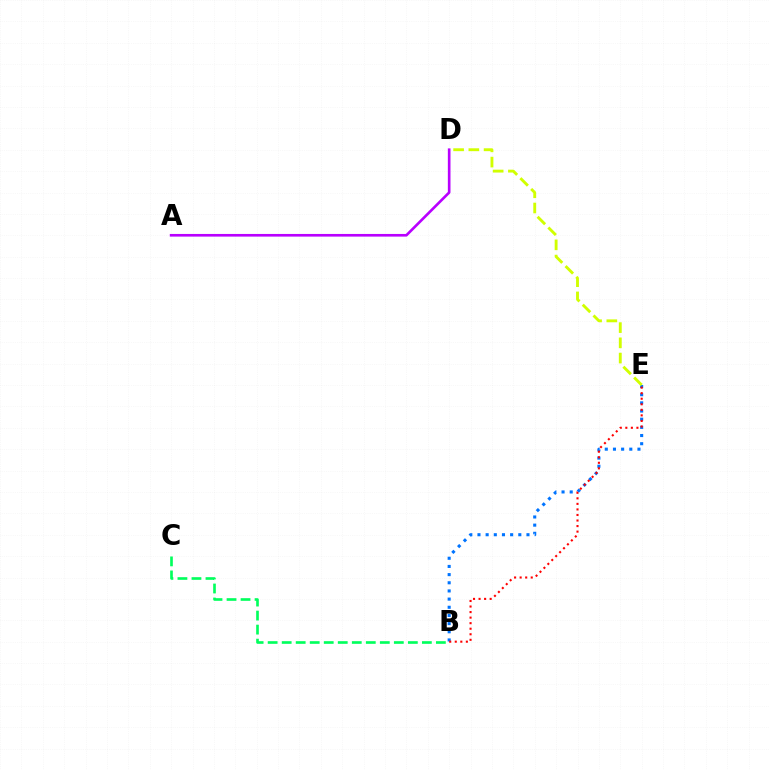{('B', 'E'): [{'color': '#0074ff', 'line_style': 'dotted', 'thickness': 2.22}, {'color': '#ff0000', 'line_style': 'dotted', 'thickness': 1.51}], ('B', 'C'): [{'color': '#00ff5c', 'line_style': 'dashed', 'thickness': 1.9}], ('D', 'E'): [{'color': '#d1ff00', 'line_style': 'dashed', 'thickness': 2.07}], ('A', 'D'): [{'color': '#b900ff', 'line_style': 'solid', 'thickness': 1.91}]}